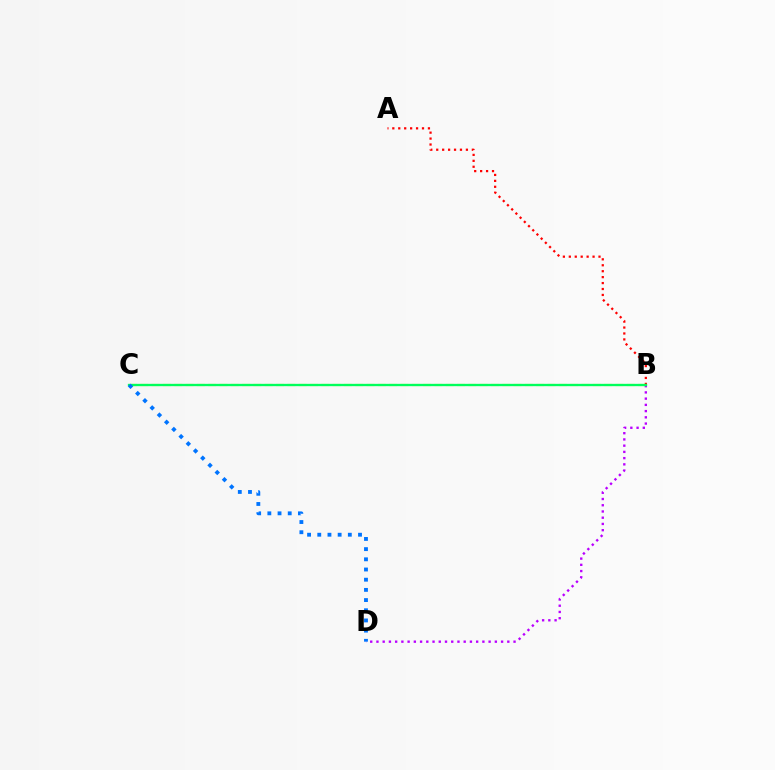{('B', 'D'): [{'color': '#b900ff', 'line_style': 'dotted', 'thickness': 1.69}], ('B', 'C'): [{'color': '#d1ff00', 'line_style': 'dashed', 'thickness': 1.54}, {'color': '#00ff5c', 'line_style': 'solid', 'thickness': 1.67}], ('A', 'B'): [{'color': '#ff0000', 'line_style': 'dotted', 'thickness': 1.61}], ('C', 'D'): [{'color': '#0074ff', 'line_style': 'dotted', 'thickness': 2.77}]}